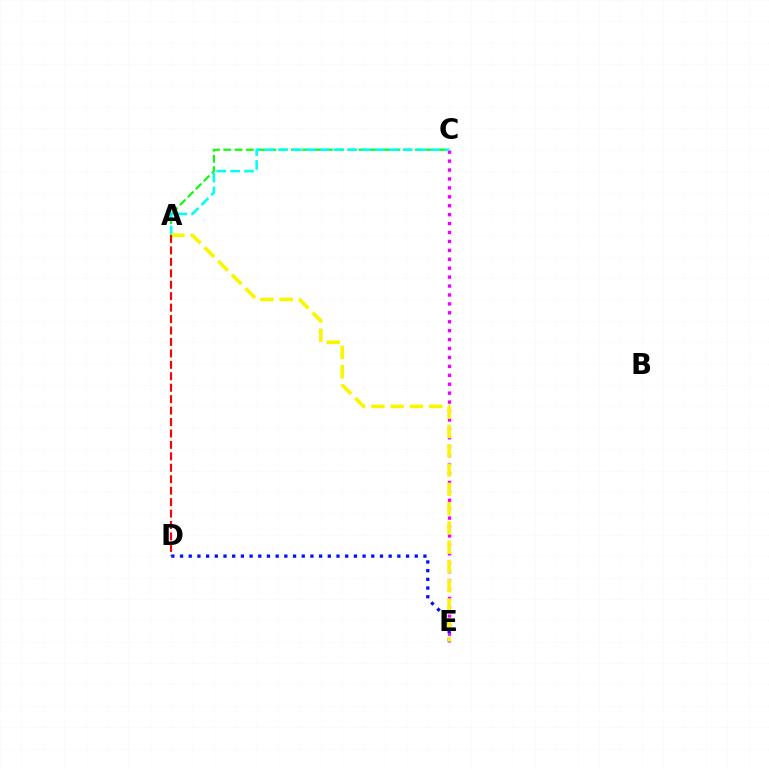{('C', 'E'): [{'color': '#ee00ff', 'line_style': 'dotted', 'thickness': 2.42}], ('A', 'C'): [{'color': '#08ff00', 'line_style': 'dashed', 'thickness': 1.53}, {'color': '#00fff6', 'line_style': 'dashed', 'thickness': 1.88}], ('D', 'E'): [{'color': '#0010ff', 'line_style': 'dotted', 'thickness': 2.36}], ('A', 'E'): [{'color': '#fcf500', 'line_style': 'dashed', 'thickness': 2.62}], ('A', 'D'): [{'color': '#ff0000', 'line_style': 'dashed', 'thickness': 1.55}]}